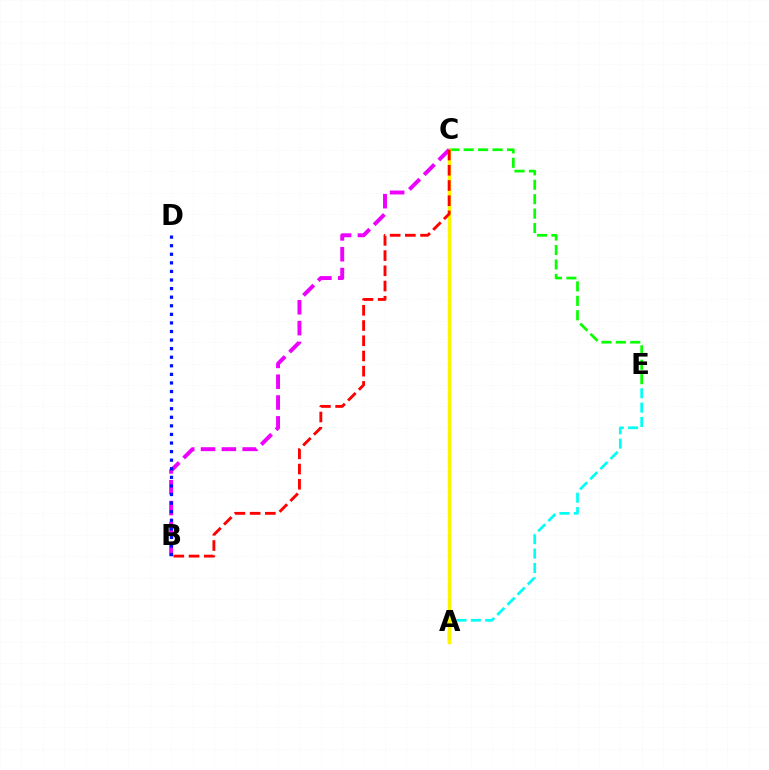{('A', 'E'): [{'color': '#00fff6', 'line_style': 'dashed', 'thickness': 1.95}], ('C', 'E'): [{'color': '#08ff00', 'line_style': 'dashed', 'thickness': 1.96}], ('A', 'C'): [{'color': '#fcf500', 'line_style': 'solid', 'thickness': 2.52}], ('B', 'C'): [{'color': '#ee00ff', 'line_style': 'dashed', 'thickness': 2.83}, {'color': '#ff0000', 'line_style': 'dashed', 'thickness': 2.07}], ('B', 'D'): [{'color': '#0010ff', 'line_style': 'dotted', 'thickness': 2.33}]}